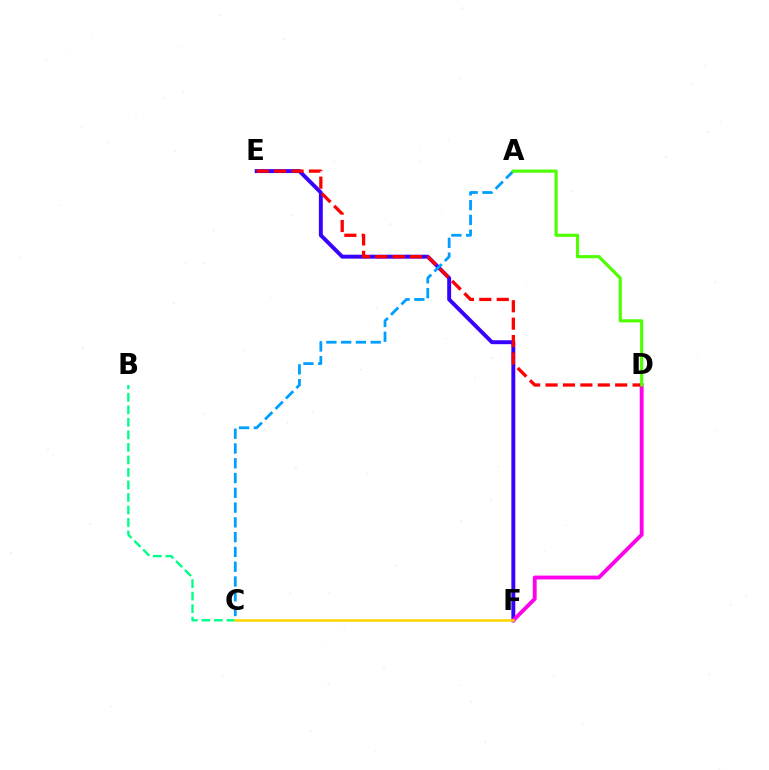{('E', 'F'): [{'color': '#3700ff', 'line_style': 'solid', 'thickness': 2.82}], ('D', 'F'): [{'color': '#ff00ed', 'line_style': 'solid', 'thickness': 2.77}], ('D', 'E'): [{'color': '#ff0000', 'line_style': 'dashed', 'thickness': 2.36}], ('A', 'C'): [{'color': '#009eff', 'line_style': 'dashed', 'thickness': 2.01}], ('B', 'C'): [{'color': '#00ff86', 'line_style': 'dashed', 'thickness': 1.7}], ('A', 'D'): [{'color': '#4fff00', 'line_style': 'solid', 'thickness': 2.26}], ('C', 'F'): [{'color': '#ffd500', 'line_style': 'solid', 'thickness': 1.82}]}